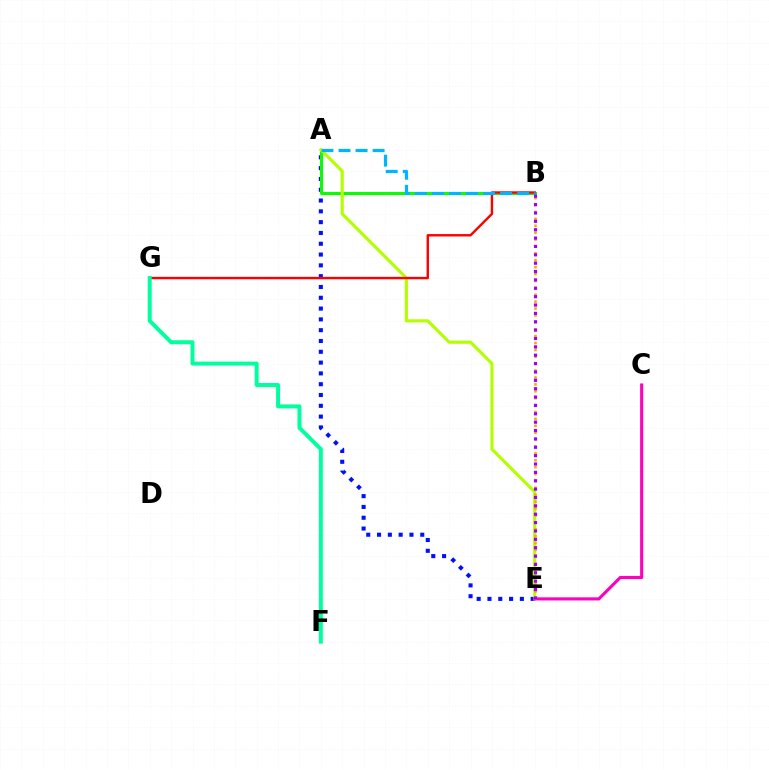{('A', 'E'): [{'color': '#0010ff', 'line_style': 'dotted', 'thickness': 2.94}, {'color': '#b3ff00', 'line_style': 'solid', 'thickness': 2.25}], ('A', 'B'): [{'color': '#08ff00', 'line_style': 'solid', 'thickness': 2.16}, {'color': '#00b5ff', 'line_style': 'dashed', 'thickness': 2.32}], ('B', 'G'): [{'color': '#ff0000', 'line_style': 'solid', 'thickness': 1.73}], ('C', 'E'): [{'color': '#ff00bd', 'line_style': 'solid', 'thickness': 2.23}], ('B', 'E'): [{'color': '#ffa500', 'line_style': 'dotted', 'thickness': 1.87}, {'color': '#9b00ff', 'line_style': 'dotted', 'thickness': 2.27}], ('F', 'G'): [{'color': '#00ff9d', 'line_style': 'solid', 'thickness': 2.85}]}